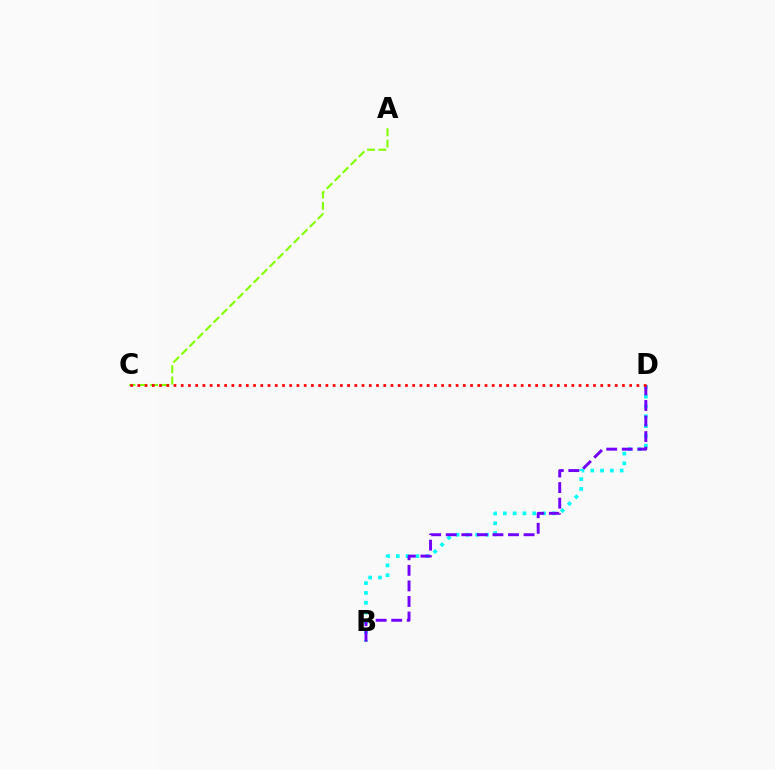{('B', 'D'): [{'color': '#00fff6', 'line_style': 'dotted', 'thickness': 2.66}, {'color': '#7200ff', 'line_style': 'dashed', 'thickness': 2.11}], ('A', 'C'): [{'color': '#84ff00', 'line_style': 'dashed', 'thickness': 1.54}], ('C', 'D'): [{'color': '#ff0000', 'line_style': 'dotted', 'thickness': 1.97}]}